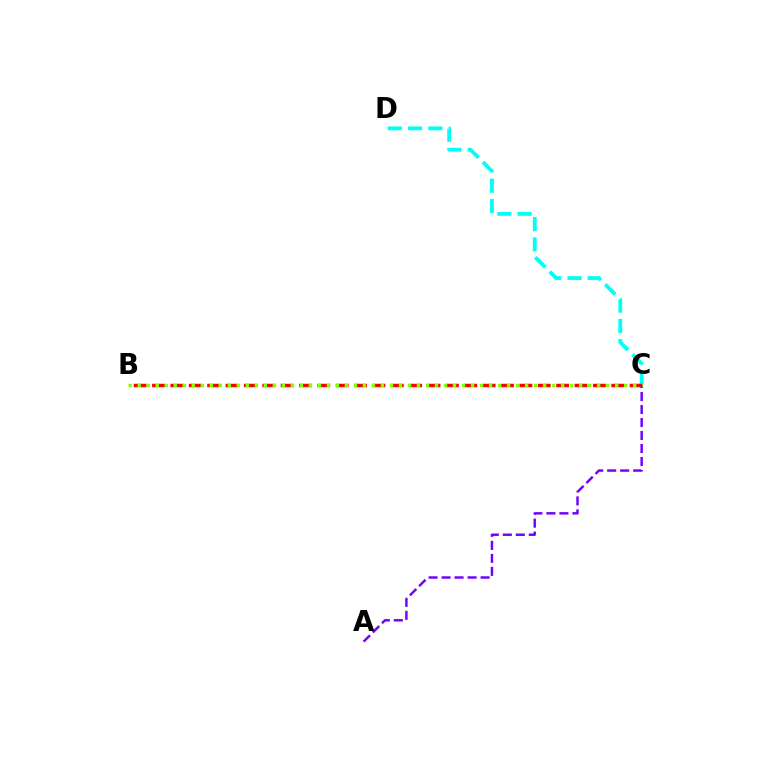{('C', 'D'): [{'color': '#00fff6', 'line_style': 'dashed', 'thickness': 2.76}], ('B', 'C'): [{'color': '#ff0000', 'line_style': 'dashed', 'thickness': 2.5}, {'color': '#84ff00', 'line_style': 'dotted', 'thickness': 2.45}], ('A', 'C'): [{'color': '#7200ff', 'line_style': 'dashed', 'thickness': 1.77}]}